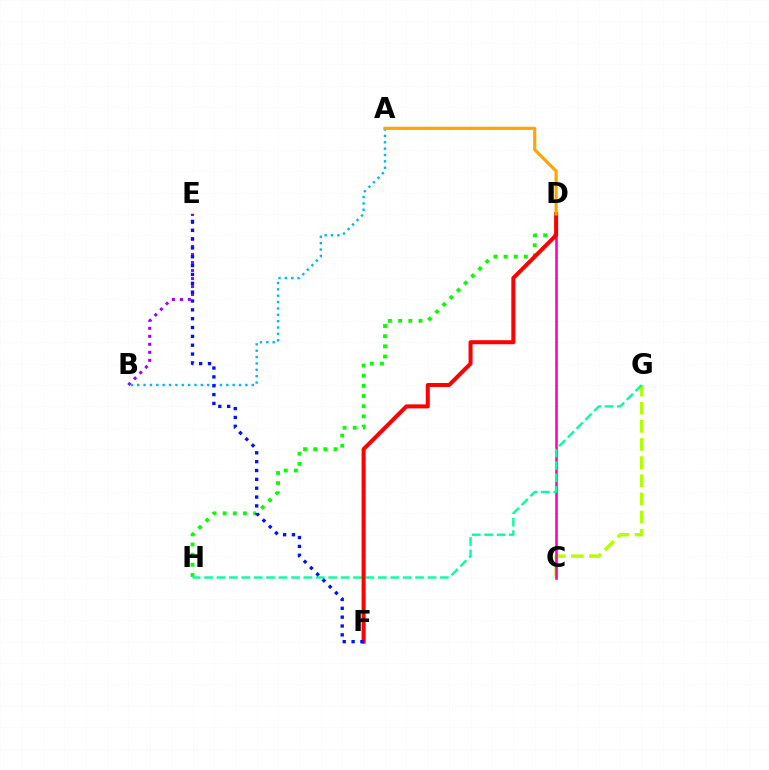{('B', 'E'): [{'color': '#9b00ff', 'line_style': 'dotted', 'thickness': 2.17}], ('A', 'B'): [{'color': '#00b5ff', 'line_style': 'dotted', 'thickness': 1.73}], ('C', 'G'): [{'color': '#b3ff00', 'line_style': 'dashed', 'thickness': 2.47}], ('C', 'D'): [{'color': '#ff00bd', 'line_style': 'solid', 'thickness': 1.86}], ('D', 'H'): [{'color': '#08ff00', 'line_style': 'dotted', 'thickness': 2.76}], ('G', 'H'): [{'color': '#00ff9d', 'line_style': 'dashed', 'thickness': 1.69}], ('D', 'F'): [{'color': '#ff0000', 'line_style': 'solid', 'thickness': 2.9}], ('A', 'D'): [{'color': '#ffa500', 'line_style': 'solid', 'thickness': 2.28}], ('E', 'F'): [{'color': '#0010ff', 'line_style': 'dotted', 'thickness': 2.4}]}